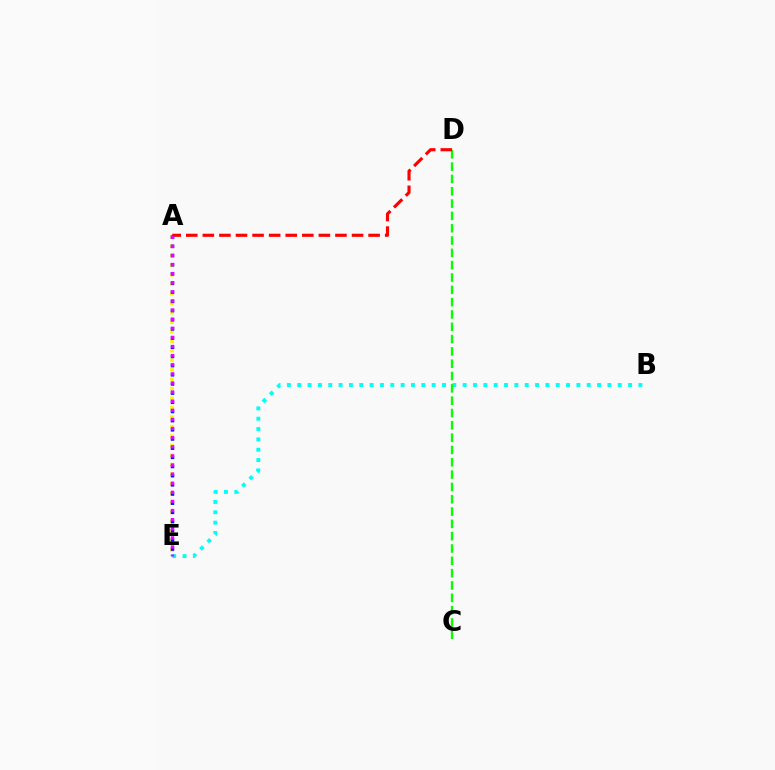{('A', 'E'): [{'color': '#fcf500', 'line_style': 'dotted', 'thickness': 2.58}, {'color': '#0010ff', 'line_style': 'dotted', 'thickness': 2.49}, {'color': '#ee00ff', 'line_style': 'dotted', 'thickness': 2.48}], ('B', 'E'): [{'color': '#00fff6', 'line_style': 'dotted', 'thickness': 2.81}], ('C', 'D'): [{'color': '#08ff00', 'line_style': 'dashed', 'thickness': 1.67}], ('A', 'D'): [{'color': '#ff0000', 'line_style': 'dashed', 'thickness': 2.25}]}